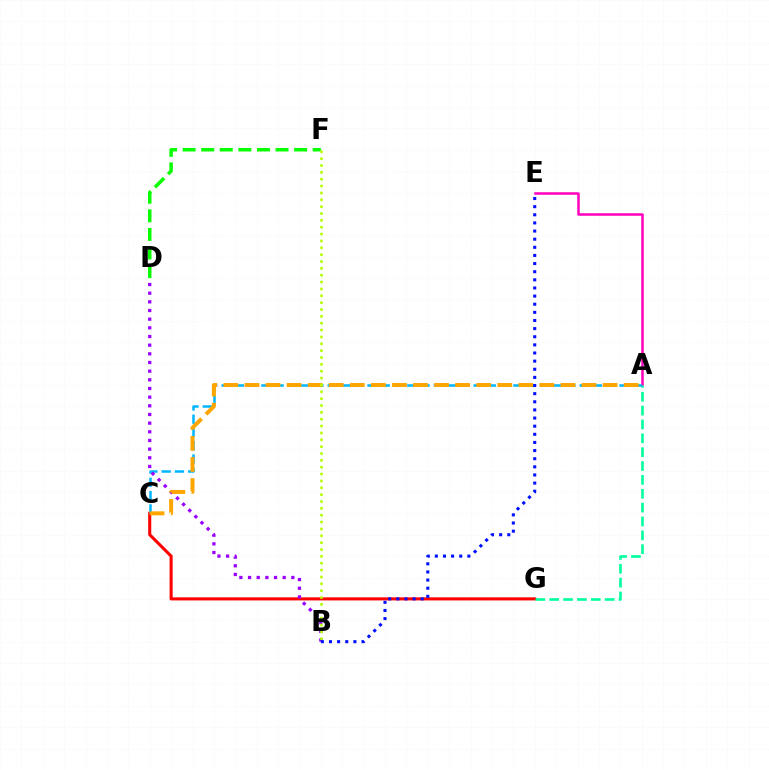{('A', 'E'): [{'color': '#ff00bd', 'line_style': 'solid', 'thickness': 1.81}], ('C', 'G'): [{'color': '#ff0000', 'line_style': 'solid', 'thickness': 2.22}], ('A', 'G'): [{'color': '#00ff9d', 'line_style': 'dashed', 'thickness': 1.88}], ('A', 'C'): [{'color': '#00b5ff', 'line_style': 'dashed', 'thickness': 1.8}, {'color': '#ffa500', 'line_style': 'dashed', 'thickness': 2.86}], ('B', 'D'): [{'color': '#9b00ff', 'line_style': 'dotted', 'thickness': 2.35}], ('D', 'F'): [{'color': '#08ff00', 'line_style': 'dashed', 'thickness': 2.52}], ('B', 'F'): [{'color': '#b3ff00', 'line_style': 'dotted', 'thickness': 1.86}], ('B', 'E'): [{'color': '#0010ff', 'line_style': 'dotted', 'thickness': 2.21}]}